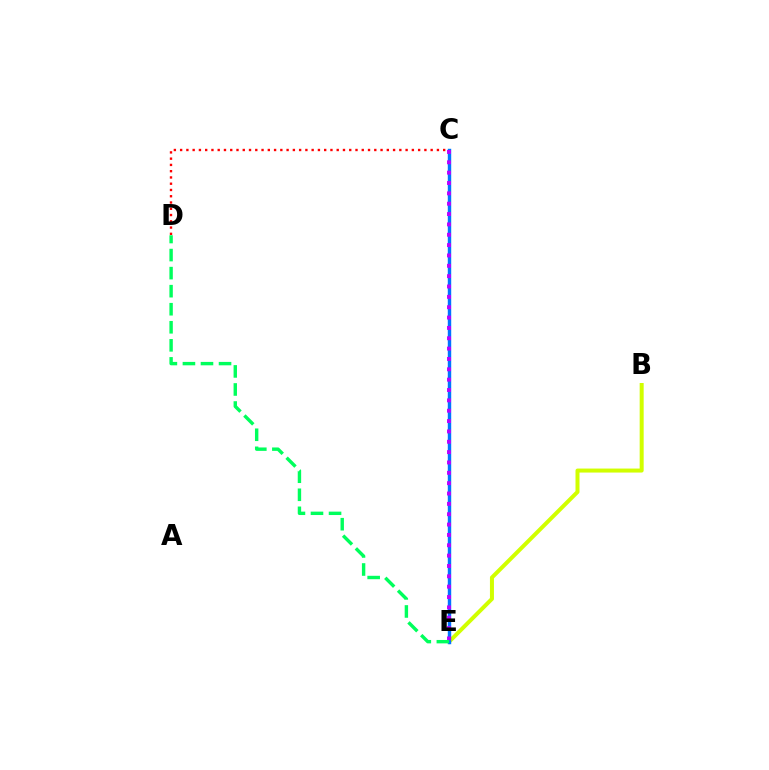{('C', 'D'): [{'color': '#ff0000', 'line_style': 'dotted', 'thickness': 1.7}], ('B', 'E'): [{'color': '#d1ff00', 'line_style': 'solid', 'thickness': 2.88}], ('C', 'E'): [{'color': '#0074ff', 'line_style': 'solid', 'thickness': 2.47}, {'color': '#b900ff', 'line_style': 'dotted', 'thickness': 2.81}], ('D', 'E'): [{'color': '#00ff5c', 'line_style': 'dashed', 'thickness': 2.45}]}